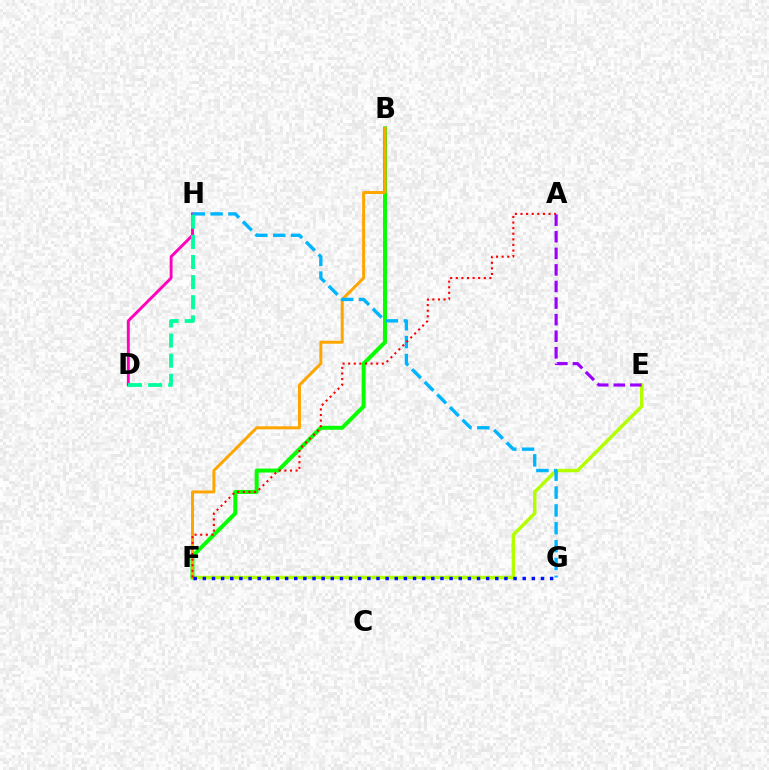{('D', 'H'): [{'color': '#ff00bd', 'line_style': 'solid', 'thickness': 2.08}, {'color': '#00ff9d', 'line_style': 'dashed', 'thickness': 2.73}], ('E', 'F'): [{'color': '#b3ff00', 'line_style': 'solid', 'thickness': 2.46}], ('B', 'F'): [{'color': '#08ff00', 'line_style': 'solid', 'thickness': 2.87}, {'color': '#ffa500', 'line_style': 'solid', 'thickness': 2.13}], ('G', 'H'): [{'color': '#00b5ff', 'line_style': 'dashed', 'thickness': 2.43}], ('A', 'F'): [{'color': '#ff0000', 'line_style': 'dotted', 'thickness': 1.52}], ('A', 'E'): [{'color': '#9b00ff', 'line_style': 'dashed', 'thickness': 2.25}], ('F', 'G'): [{'color': '#0010ff', 'line_style': 'dotted', 'thickness': 2.48}]}